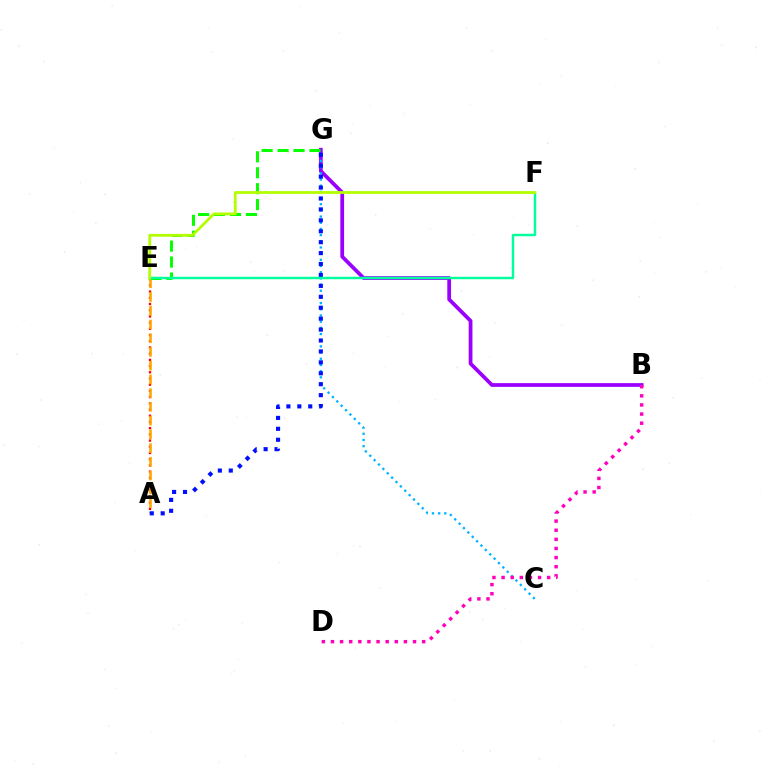{('B', 'G'): [{'color': '#9b00ff', 'line_style': 'solid', 'thickness': 2.7}], ('A', 'E'): [{'color': '#ff0000', 'line_style': 'dotted', 'thickness': 1.69}, {'color': '#ffa500', 'line_style': 'dashed', 'thickness': 1.87}], ('C', 'G'): [{'color': '#00b5ff', 'line_style': 'dotted', 'thickness': 1.68}], ('E', 'G'): [{'color': '#08ff00', 'line_style': 'dashed', 'thickness': 2.17}], ('B', 'D'): [{'color': '#ff00bd', 'line_style': 'dotted', 'thickness': 2.48}], ('A', 'G'): [{'color': '#0010ff', 'line_style': 'dotted', 'thickness': 2.97}], ('E', 'F'): [{'color': '#00ff9d', 'line_style': 'solid', 'thickness': 1.76}, {'color': '#b3ff00', 'line_style': 'solid', 'thickness': 2.01}]}